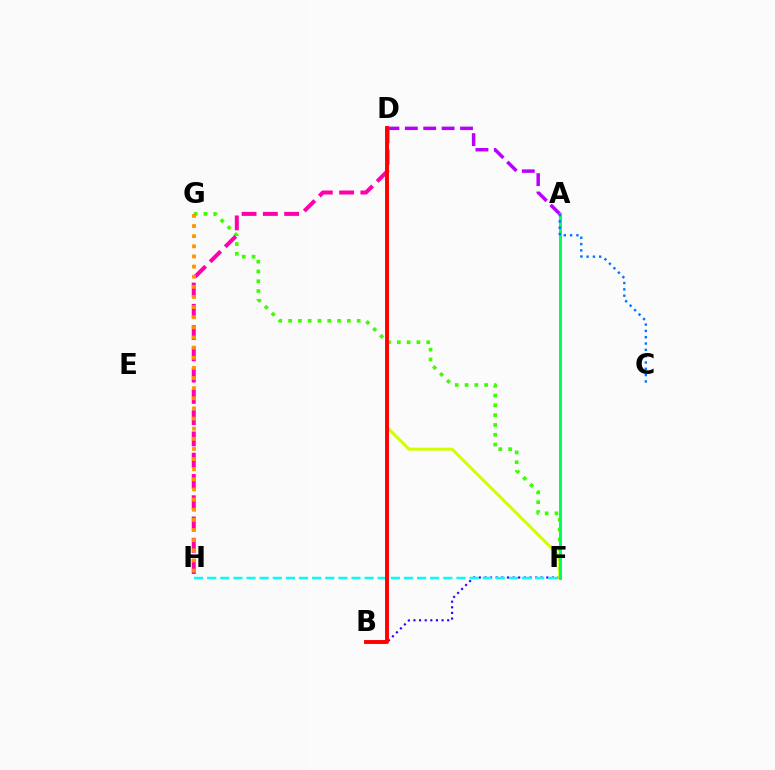{('B', 'F'): [{'color': '#2500ff', 'line_style': 'dotted', 'thickness': 1.53}], ('A', 'D'): [{'color': '#b900ff', 'line_style': 'dashed', 'thickness': 2.5}], ('F', 'G'): [{'color': '#3dff00', 'line_style': 'dotted', 'thickness': 2.66}], ('D', 'F'): [{'color': '#d1ff00', 'line_style': 'solid', 'thickness': 2.17}], ('A', 'F'): [{'color': '#00ff5c', 'line_style': 'solid', 'thickness': 2.15}], ('D', 'H'): [{'color': '#ff00ac', 'line_style': 'dashed', 'thickness': 2.89}], ('F', 'H'): [{'color': '#00fff6', 'line_style': 'dashed', 'thickness': 1.78}], ('B', 'D'): [{'color': '#ff0000', 'line_style': 'solid', 'thickness': 2.81}], ('G', 'H'): [{'color': '#ff9400', 'line_style': 'dotted', 'thickness': 2.75}], ('A', 'C'): [{'color': '#0074ff', 'line_style': 'dotted', 'thickness': 1.72}]}